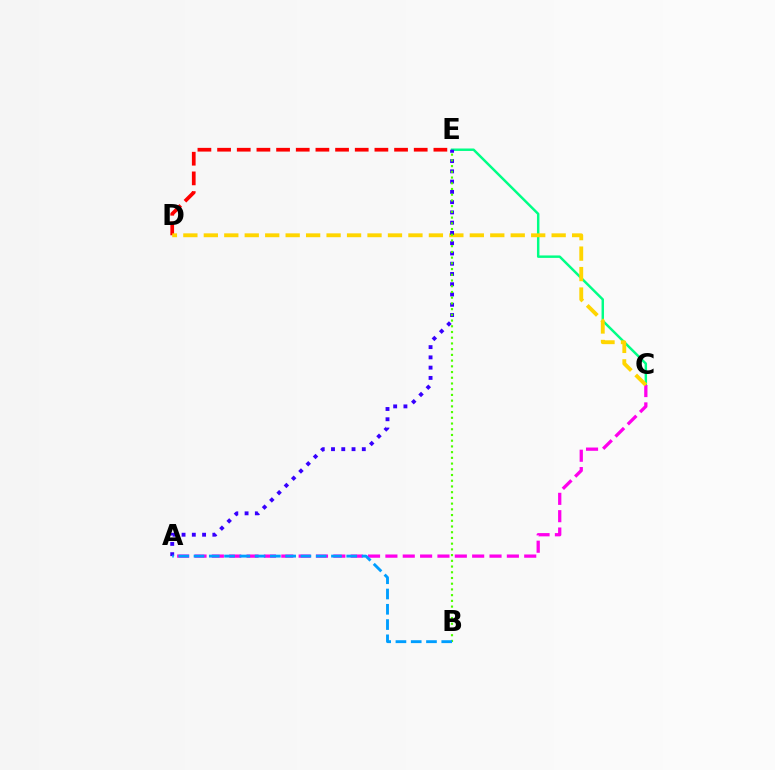{('D', 'E'): [{'color': '#ff0000', 'line_style': 'dashed', 'thickness': 2.67}], ('C', 'E'): [{'color': '#00ff86', 'line_style': 'solid', 'thickness': 1.77}], ('A', 'C'): [{'color': '#ff00ed', 'line_style': 'dashed', 'thickness': 2.36}], ('C', 'D'): [{'color': '#ffd500', 'line_style': 'dashed', 'thickness': 2.78}], ('A', 'E'): [{'color': '#3700ff', 'line_style': 'dotted', 'thickness': 2.79}], ('B', 'E'): [{'color': '#4fff00', 'line_style': 'dotted', 'thickness': 1.55}], ('A', 'B'): [{'color': '#009eff', 'line_style': 'dashed', 'thickness': 2.07}]}